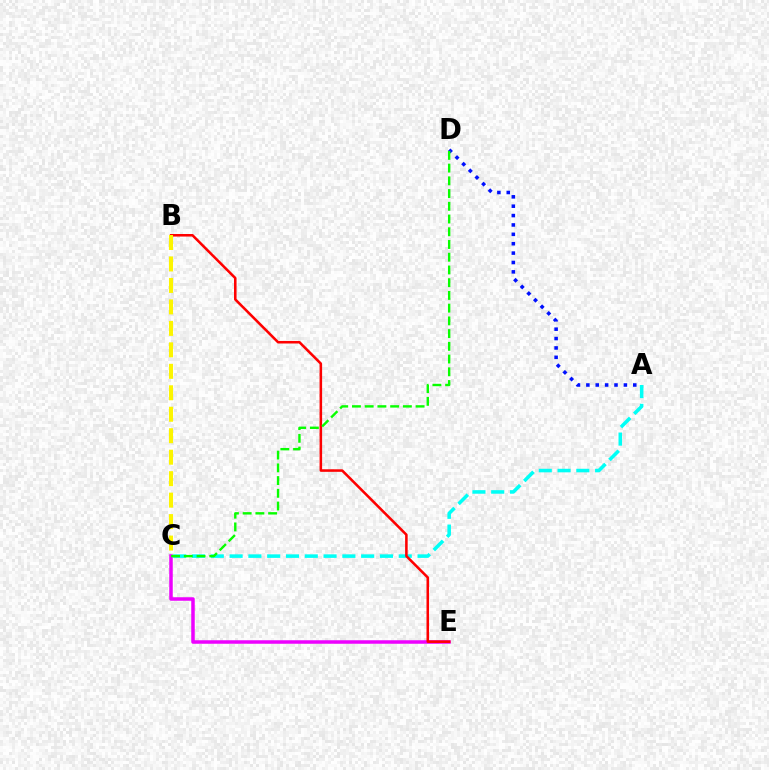{('A', 'C'): [{'color': '#00fff6', 'line_style': 'dashed', 'thickness': 2.55}], ('C', 'E'): [{'color': '#ee00ff', 'line_style': 'solid', 'thickness': 2.52}], ('B', 'E'): [{'color': '#ff0000', 'line_style': 'solid', 'thickness': 1.84}], ('A', 'D'): [{'color': '#0010ff', 'line_style': 'dotted', 'thickness': 2.55}], ('C', 'D'): [{'color': '#08ff00', 'line_style': 'dashed', 'thickness': 1.73}], ('B', 'C'): [{'color': '#fcf500', 'line_style': 'dashed', 'thickness': 2.92}]}